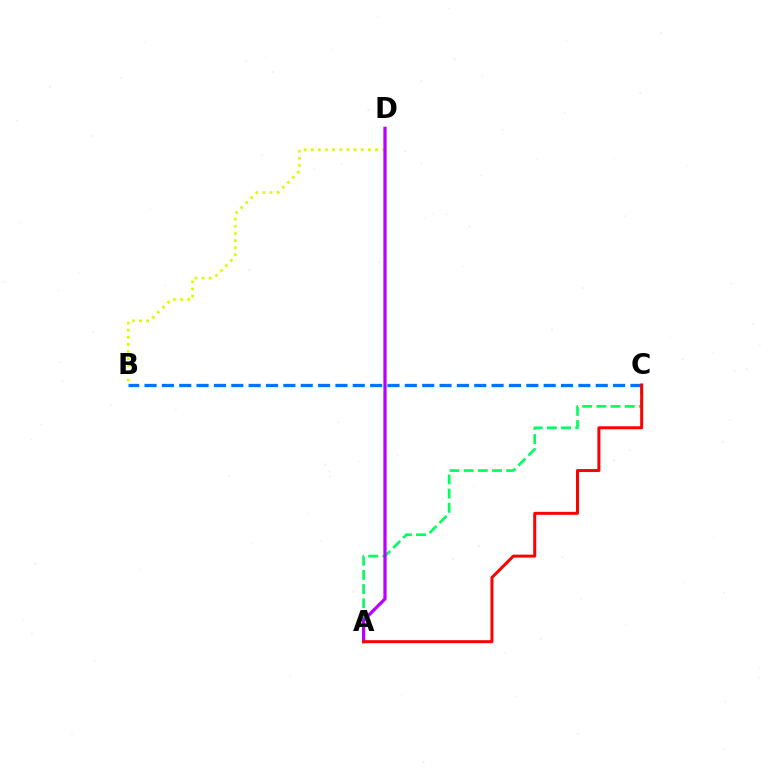{('A', 'C'): [{'color': '#00ff5c', 'line_style': 'dashed', 'thickness': 1.93}, {'color': '#ff0000', 'line_style': 'solid', 'thickness': 2.15}], ('B', 'D'): [{'color': '#d1ff00', 'line_style': 'dotted', 'thickness': 1.94}], ('B', 'C'): [{'color': '#0074ff', 'line_style': 'dashed', 'thickness': 2.36}], ('A', 'D'): [{'color': '#b900ff', 'line_style': 'solid', 'thickness': 2.32}]}